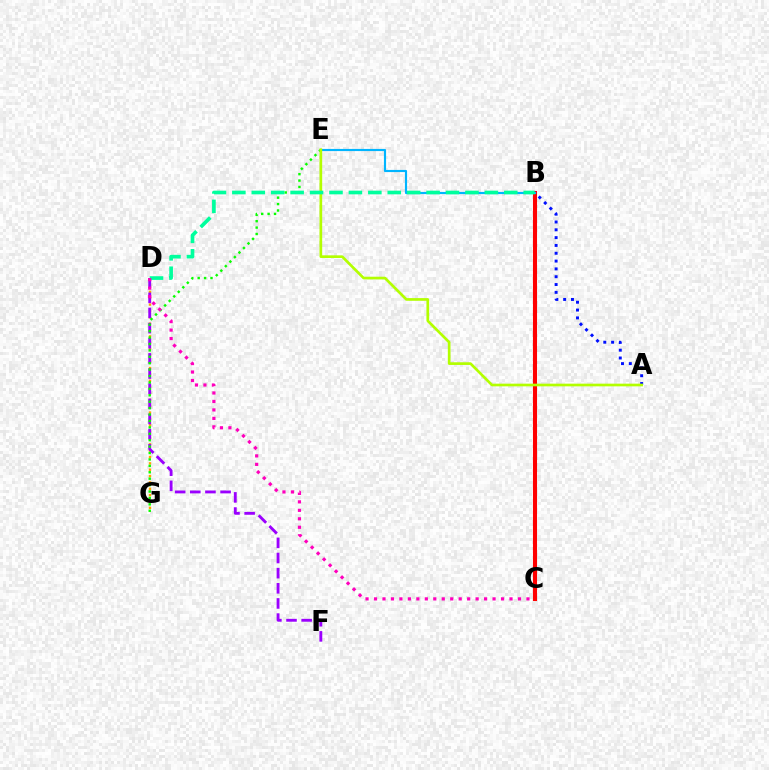{('D', 'G'): [{'color': '#ffa500', 'line_style': 'dotted', 'thickness': 1.73}], ('B', 'C'): [{'color': '#ff0000', 'line_style': 'solid', 'thickness': 2.93}], ('D', 'F'): [{'color': '#9b00ff', 'line_style': 'dashed', 'thickness': 2.06}], ('E', 'G'): [{'color': '#08ff00', 'line_style': 'dotted', 'thickness': 1.74}], ('A', 'B'): [{'color': '#0010ff', 'line_style': 'dotted', 'thickness': 2.12}], ('B', 'E'): [{'color': '#00b5ff', 'line_style': 'solid', 'thickness': 1.55}], ('A', 'E'): [{'color': '#b3ff00', 'line_style': 'solid', 'thickness': 1.93}], ('B', 'D'): [{'color': '#00ff9d', 'line_style': 'dashed', 'thickness': 2.64}], ('C', 'D'): [{'color': '#ff00bd', 'line_style': 'dotted', 'thickness': 2.3}]}